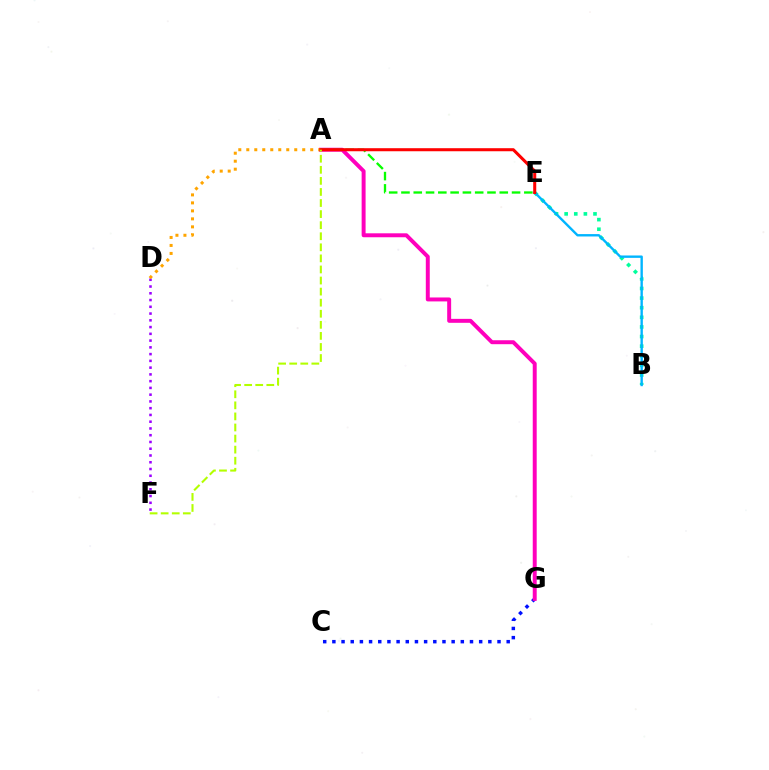{('C', 'G'): [{'color': '#0010ff', 'line_style': 'dotted', 'thickness': 2.49}], ('D', 'F'): [{'color': '#9b00ff', 'line_style': 'dotted', 'thickness': 1.84}], ('B', 'E'): [{'color': '#00ff9d', 'line_style': 'dotted', 'thickness': 2.61}, {'color': '#00b5ff', 'line_style': 'solid', 'thickness': 1.71}], ('A', 'G'): [{'color': '#ff00bd', 'line_style': 'solid', 'thickness': 2.84}], ('A', 'E'): [{'color': '#08ff00', 'line_style': 'dashed', 'thickness': 1.67}, {'color': '#ff0000', 'line_style': 'solid', 'thickness': 2.19}], ('A', 'D'): [{'color': '#ffa500', 'line_style': 'dotted', 'thickness': 2.17}], ('A', 'F'): [{'color': '#b3ff00', 'line_style': 'dashed', 'thickness': 1.5}]}